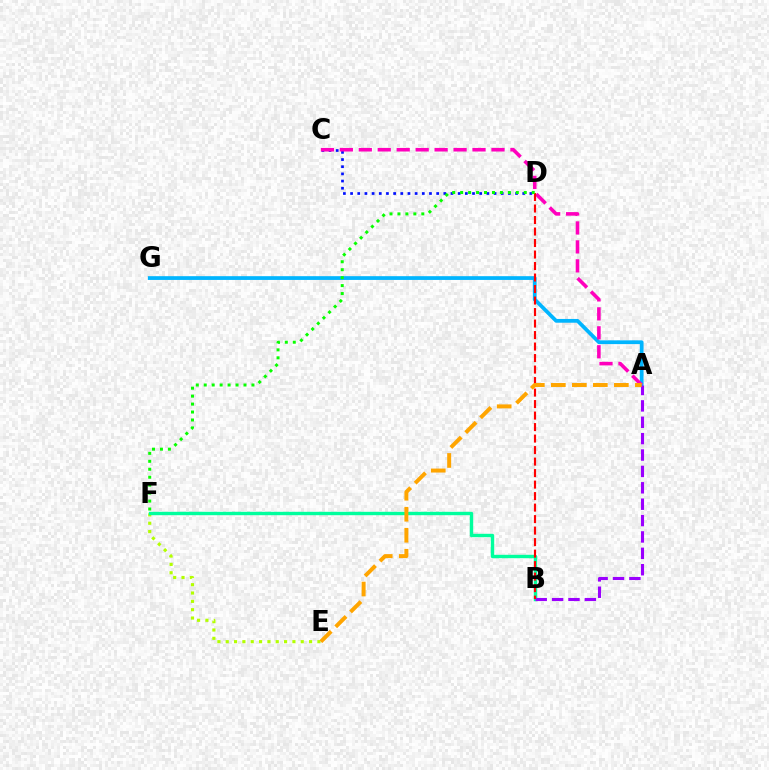{('C', 'D'): [{'color': '#0010ff', 'line_style': 'dotted', 'thickness': 1.95}], ('E', 'F'): [{'color': '#b3ff00', 'line_style': 'dotted', 'thickness': 2.26}], ('A', 'G'): [{'color': '#00b5ff', 'line_style': 'solid', 'thickness': 2.71}], ('A', 'C'): [{'color': '#ff00bd', 'line_style': 'dashed', 'thickness': 2.57}], ('B', 'F'): [{'color': '#00ff9d', 'line_style': 'solid', 'thickness': 2.45}], ('A', 'B'): [{'color': '#9b00ff', 'line_style': 'dashed', 'thickness': 2.23}], ('B', 'D'): [{'color': '#ff0000', 'line_style': 'dashed', 'thickness': 1.56}], ('D', 'F'): [{'color': '#08ff00', 'line_style': 'dotted', 'thickness': 2.16}], ('A', 'E'): [{'color': '#ffa500', 'line_style': 'dashed', 'thickness': 2.85}]}